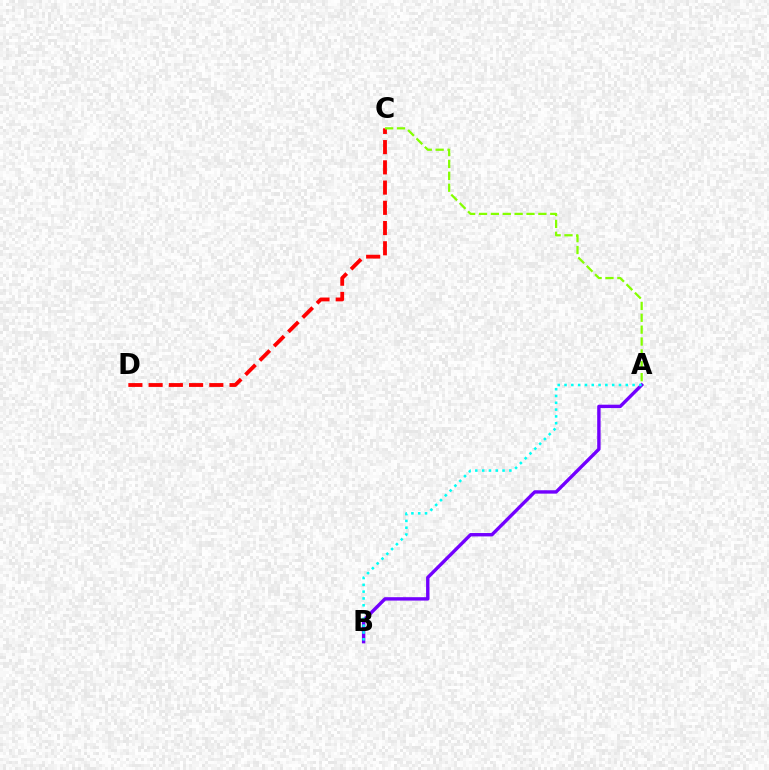{('C', 'D'): [{'color': '#ff0000', 'line_style': 'dashed', 'thickness': 2.75}], ('A', 'C'): [{'color': '#84ff00', 'line_style': 'dashed', 'thickness': 1.61}], ('A', 'B'): [{'color': '#7200ff', 'line_style': 'solid', 'thickness': 2.44}, {'color': '#00fff6', 'line_style': 'dotted', 'thickness': 1.85}]}